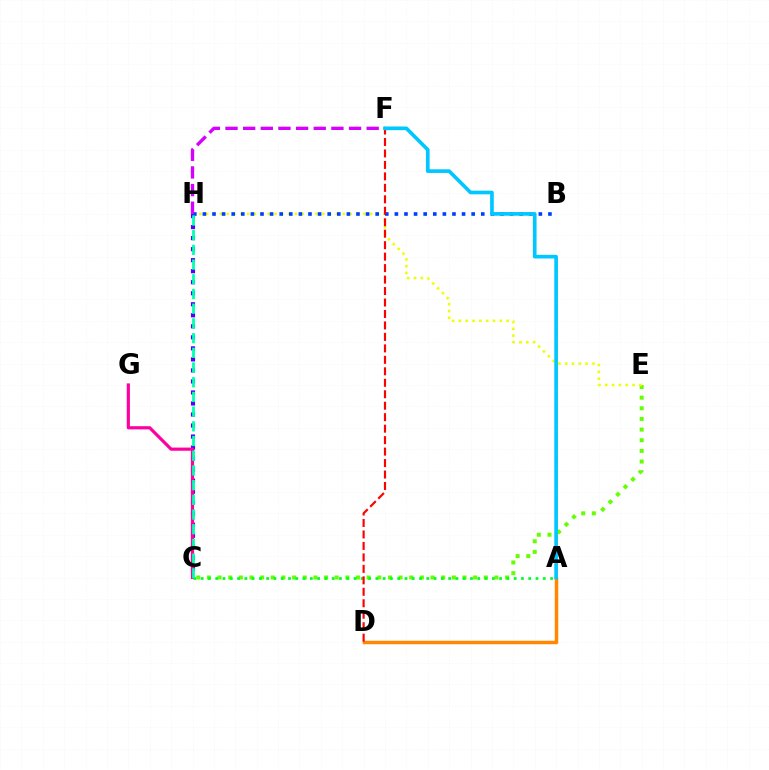{('C', 'E'): [{'color': '#66ff00', 'line_style': 'dotted', 'thickness': 2.89}], ('E', 'H'): [{'color': '#eeff00', 'line_style': 'dotted', 'thickness': 1.86}], ('C', 'H'): [{'color': '#4f00ff', 'line_style': 'dotted', 'thickness': 3.0}, {'color': '#00ffaf', 'line_style': 'dashed', 'thickness': 2.0}], ('B', 'H'): [{'color': '#003fff', 'line_style': 'dotted', 'thickness': 2.61}], ('A', 'D'): [{'color': '#ff8800', 'line_style': 'solid', 'thickness': 2.51}], ('F', 'H'): [{'color': '#d600ff', 'line_style': 'dashed', 'thickness': 2.4}], ('A', 'C'): [{'color': '#00ff27', 'line_style': 'dotted', 'thickness': 1.98}], ('C', 'G'): [{'color': '#ff00a0', 'line_style': 'solid', 'thickness': 2.29}], ('D', 'F'): [{'color': '#ff0000', 'line_style': 'dashed', 'thickness': 1.56}], ('A', 'F'): [{'color': '#00c7ff', 'line_style': 'solid', 'thickness': 2.64}]}